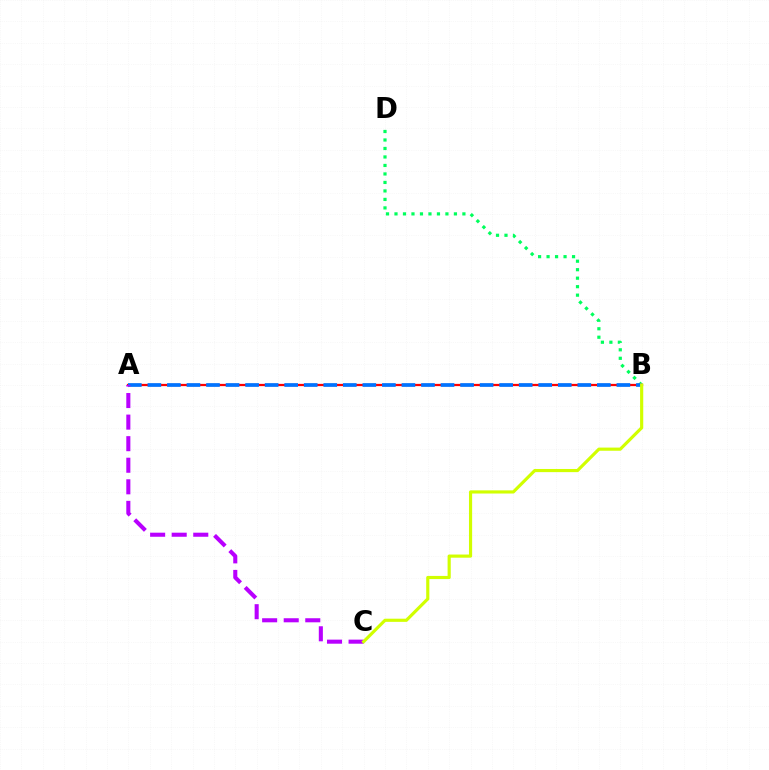{('B', 'D'): [{'color': '#00ff5c', 'line_style': 'dotted', 'thickness': 2.31}], ('A', 'B'): [{'color': '#ff0000', 'line_style': 'solid', 'thickness': 1.62}, {'color': '#0074ff', 'line_style': 'dashed', 'thickness': 2.65}], ('A', 'C'): [{'color': '#b900ff', 'line_style': 'dashed', 'thickness': 2.93}], ('B', 'C'): [{'color': '#d1ff00', 'line_style': 'solid', 'thickness': 2.27}]}